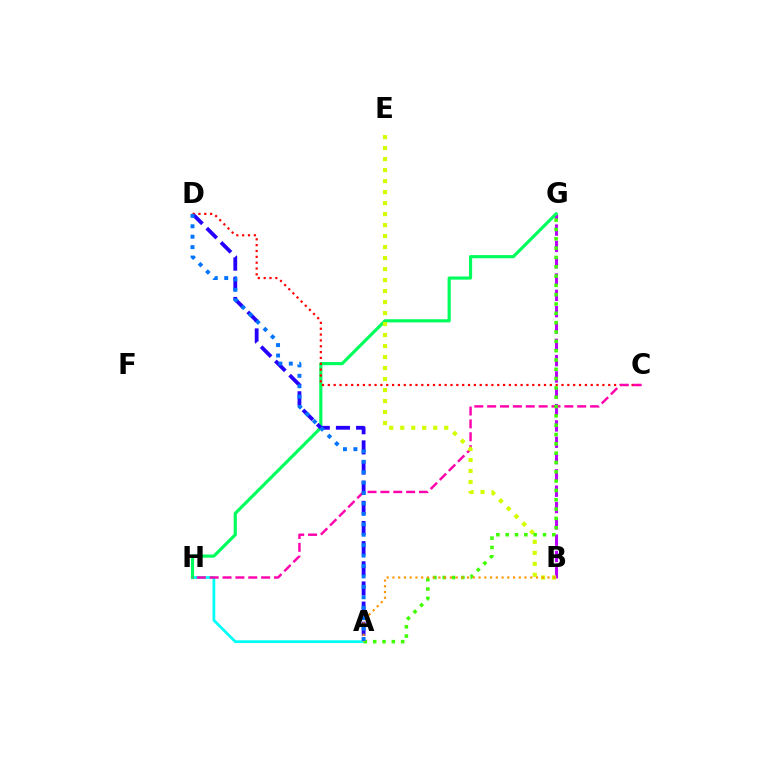{('A', 'H'): [{'color': '#00fff6', 'line_style': 'solid', 'thickness': 1.98}], ('B', 'G'): [{'color': '#b900ff', 'line_style': 'dashed', 'thickness': 2.22}], ('G', 'H'): [{'color': '#00ff5c', 'line_style': 'solid', 'thickness': 2.27}], ('A', 'D'): [{'color': '#2500ff', 'line_style': 'dashed', 'thickness': 2.74}, {'color': '#0074ff', 'line_style': 'dotted', 'thickness': 2.83}], ('C', 'D'): [{'color': '#ff0000', 'line_style': 'dotted', 'thickness': 1.59}], ('C', 'H'): [{'color': '#ff00ac', 'line_style': 'dashed', 'thickness': 1.75}], ('B', 'E'): [{'color': '#d1ff00', 'line_style': 'dotted', 'thickness': 2.99}], ('A', 'G'): [{'color': '#3dff00', 'line_style': 'dotted', 'thickness': 2.53}], ('A', 'B'): [{'color': '#ff9400', 'line_style': 'dotted', 'thickness': 1.56}]}